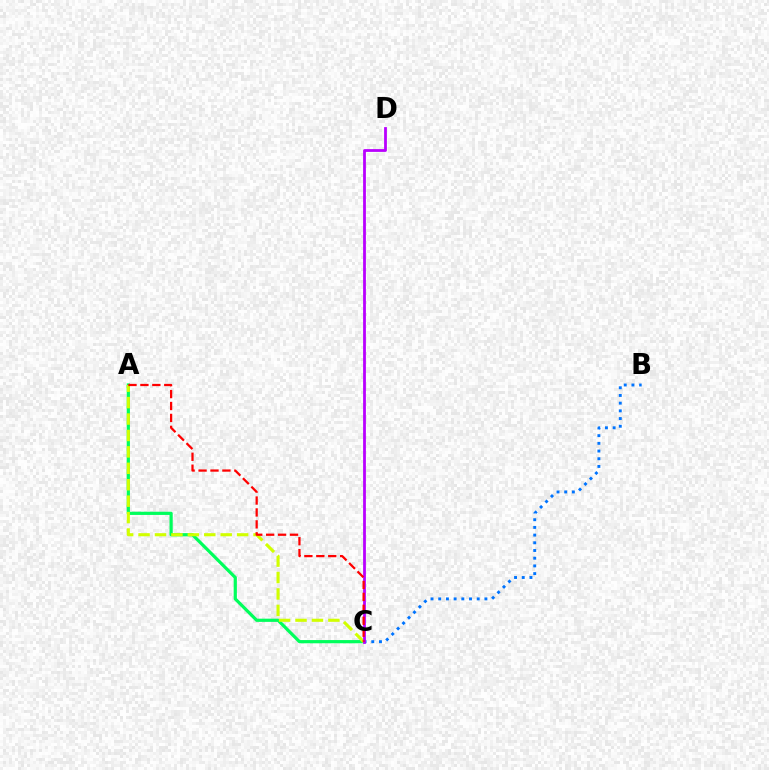{('B', 'C'): [{'color': '#0074ff', 'line_style': 'dotted', 'thickness': 2.09}], ('A', 'C'): [{'color': '#00ff5c', 'line_style': 'solid', 'thickness': 2.31}, {'color': '#d1ff00', 'line_style': 'dashed', 'thickness': 2.23}, {'color': '#ff0000', 'line_style': 'dashed', 'thickness': 1.62}], ('C', 'D'): [{'color': '#b900ff', 'line_style': 'solid', 'thickness': 2.01}]}